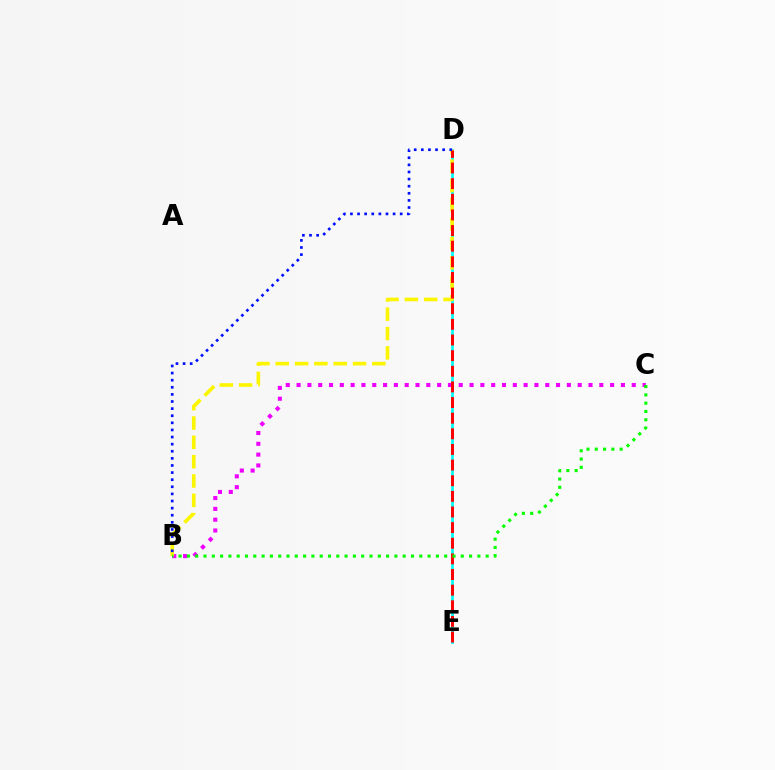{('D', 'E'): [{'color': '#00fff6', 'line_style': 'solid', 'thickness': 2.01}, {'color': '#ff0000', 'line_style': 'dashed', 'thickness': 2.12}], ('B', 'C'): [{'color': '#ee00ff', 'line_style': 'dotted', 'thickness': 2.94}, {'color': '#08ff00', 'line_style': 'dotted', 'thickness': 2.25}], ('B', 'D'): [{'color': '#fcf500', 'line_style': 'dashed', 'thickness': 2.63}, {'color': '#0010ff', 'line_style': 'dotted', 'thickness': 1.93}]}